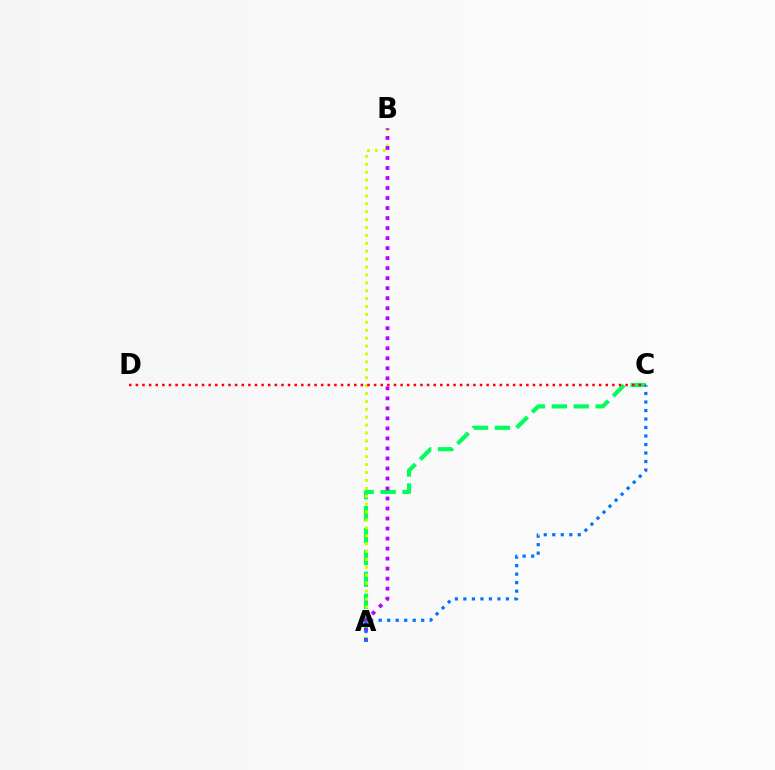{('A', 'C'): [{'color': '#00ff5c', 'line_style': 'dashed', 'thickness': 2.98}, {'color': '#0074ff', 'line_style': 'dotted', 'thickness': 2.31}], ('A', 'B'): [{'color': '#d1ff00', 'line_style': 'dotted', 'thickness': 2.15}, {'color': '#b900ff', 'line_style': 'dotted', 'thickness': 2.72}], ('C', 'D'): [{'color': '#ff0000', 'line_style': 'dotted', 'thickness': 1.8}]}